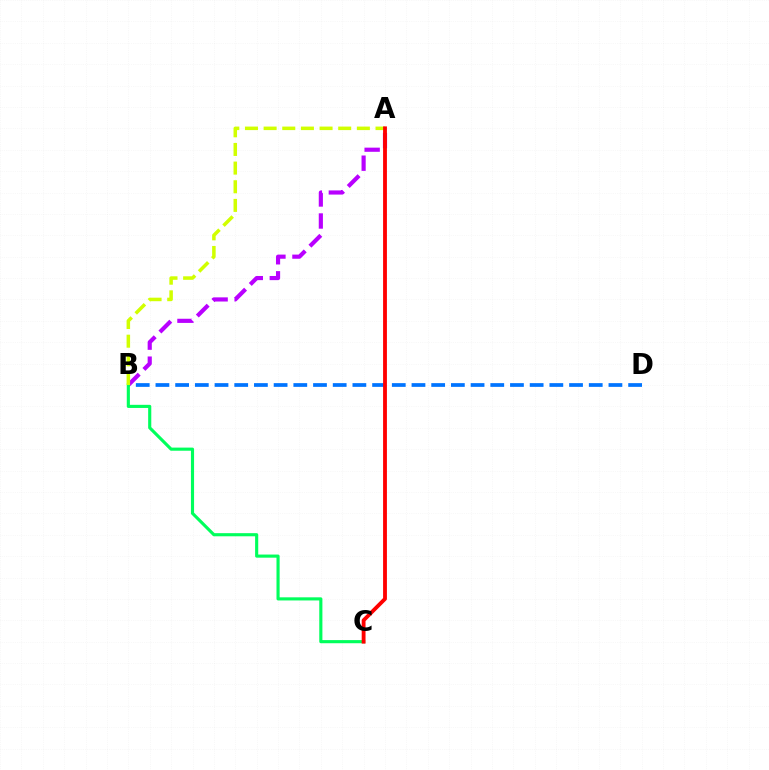{('A', 'B'): [{'color': '#b900ff', 'line_style': 'dashed', 'thickness': 2.99}, {'color': '#d1ff00', 'line_style': 'dashed', 'thickness': 2.53}], ('B', 'D'): [{'color': '#0074ff', 'line_style': 'dashed', 'thickness': 2.68}], ('B', 'C'): [{'color': '#00ff5c', 'line_style': 'solid', 'thickness': 2.25}], ('A', 'C'): [{'color': '#ff0000', 'line_style': 'solid', 'thickness': 2.76}]}